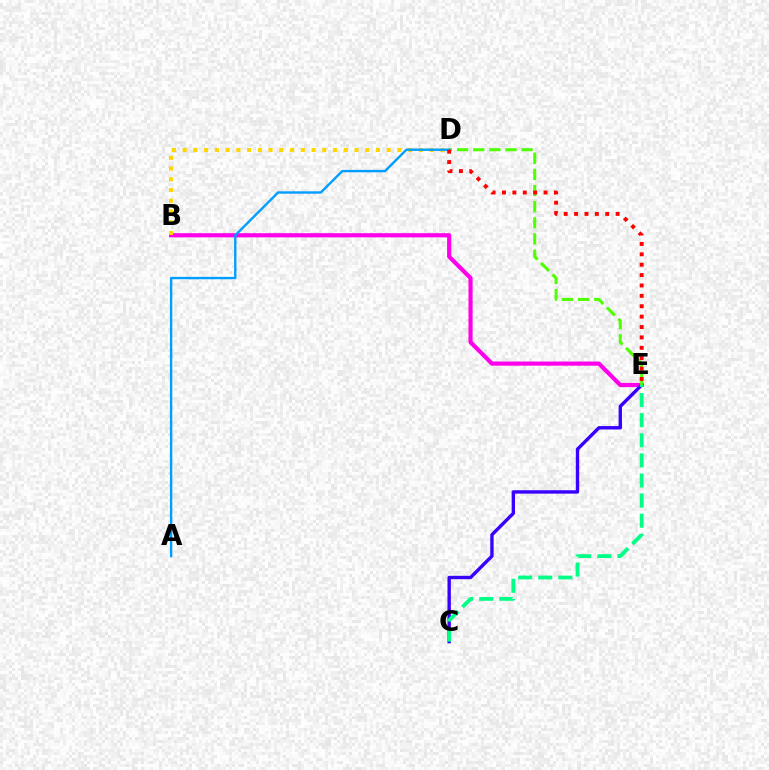{('B', 'E'): [{'color': '#ff00ed', 'line_style': 'solid', 'thickness': 3.0}], ('B', 'D'): [{'color': '#ffd500', 'line_style': 'dotted', 'thickness': 2.92}], ('C', 'E'): [{'color': '#3700ff', 'line_style': 'solid', 'thickness': 2.43}, {'color': '#00ff86', 'line_style': 'dashed', 'thickness': 2.73}], ('D', 'E'): [{'color': '#4fff00', 'line_style': 'dashed', 'thickness': 2.19}, {'color': '#ff0000', 'line_style': 'dotted', 'thickness': 2.82}], ('A', 'D'): [{'color': '#009eff', 'line_style': 'solid', 'thickness': 1.71}]}